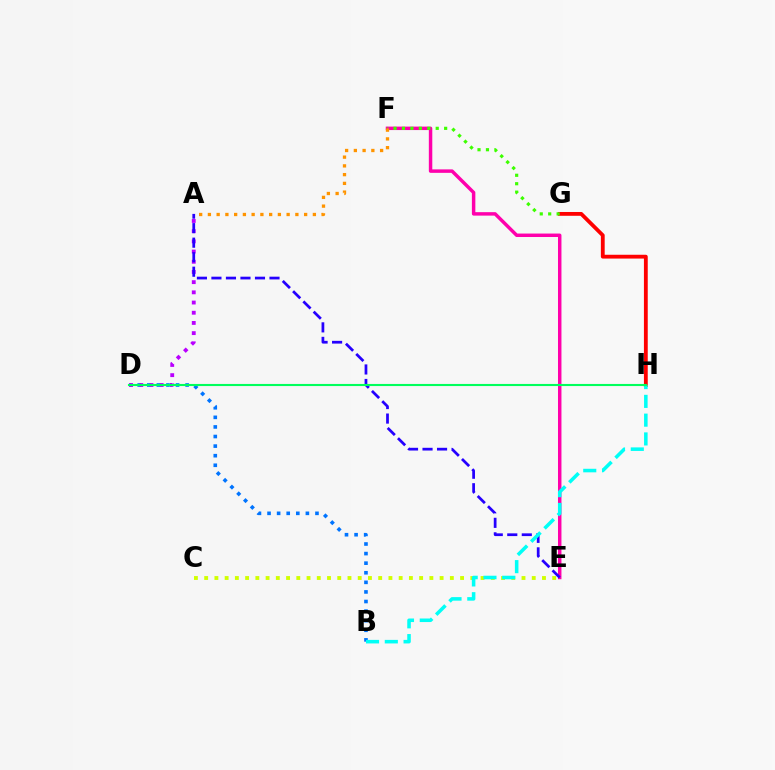{('E', 'F'): [{'color': '#ff00ac', 'line_style': 'solid', 'thickness': 2.49}], ('G', 'H'): [{'color': '#ff0000', 'line_style': 'solid', 'thickness': 2.75}], ('F', 'G'): [{'color': '#3dff00', 'line_style': 'dotted', 'thickness': 2.29}], ('B', 'D'): [{'color': '#0074ff', 'line_style': 'dotted', 'thickness': 2.6}], ('A', 'F'): [{'color': '#ff9400', 'line_style': 'dotted', 'thickness': 2.38}], ('A', 'D'): [{'color': '#b900ff', 'line_style': 'dotted', 'thickness': 2.77}], ('C', 'E'): [{'color': '#d1ff00', 'line_style': 'dotted', 'thickness': 2.78}], ('A', 'E'): [{'color': '#2500ff', 'line_style': 'dashed', 'thickness': 1.97}], ('B', 'H'): [{'color': '#00fff6', 'line_style': 'dashed', 'thickness': 2.55}], ('D', 'H'): [{'color': '#00ff5c', 'line_style': 'solid', 'thickness': 1.52}]}